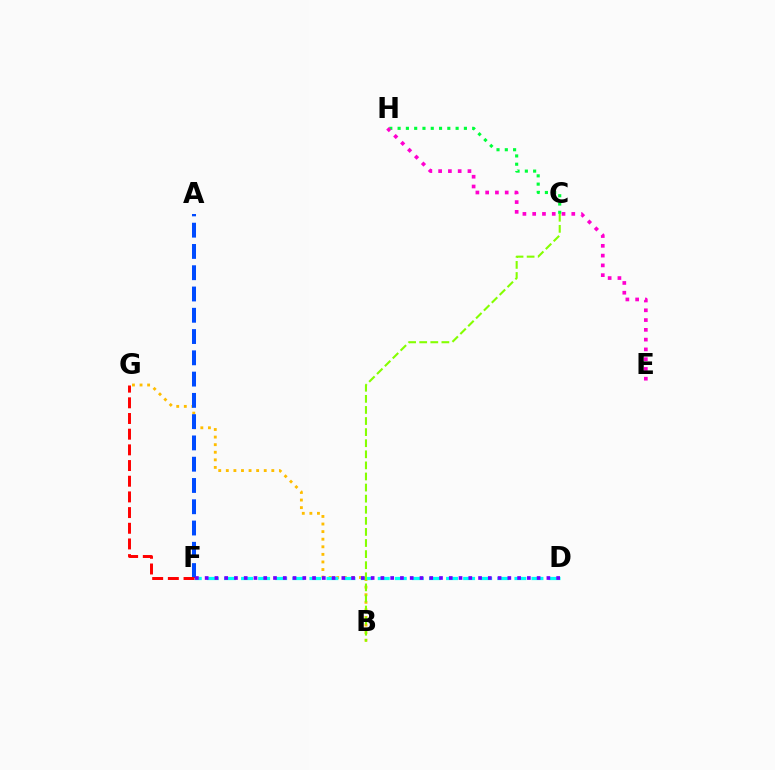{('B', 'G'): [{'color': '#ffbd00', 'line_style': 'dotted', 'thickness': 2.06}], ('C', 'H'): [{'color': '#00ff39', 'line_style': 'dotted', 'thickness': 2.25}], ('D', 'F'): [{'color': '#00fff6', 'line_style': 'dashed', 'thickness': 2.32}, {'color': '#7200ff', 'line_style': 'dotted', 'thickness': 2.65}], ('A', 'F'): [{'color': '#004bff', 'line_style': 'dashed', 'thickness': 2.89}], ('E', 'H'): [{'color': '#ff00cf', 'line_style': 'dotted', 'thickness': 2.66}], ('B', 'C'): [{'color': '#84ff00', 'line_style': 'dashed', 'thickness': 1.51}], ('F', 'G'): [{'color': '#ff0000', 'line_style': 'dashed', 'thickness': 2.13}]}